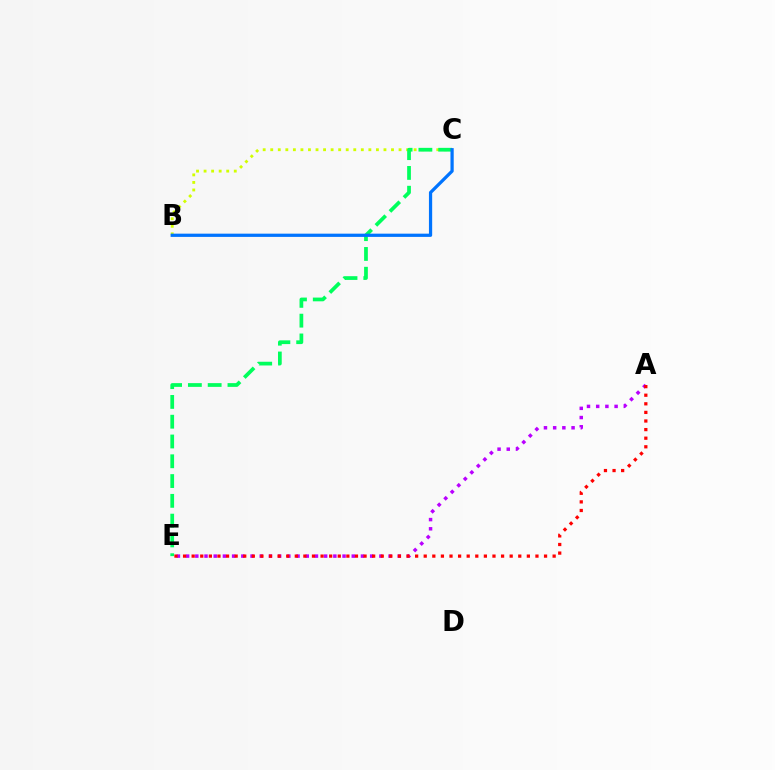{('A', 'E'): [{'color': '#b900ff', 'line_style': 'dotted', 'thickness': 2.5}, {'color': '#ff0000', 'line_style': 'dotted', 'thickness': 2.34}], ('B', 'C'): [{'color': '#d1ff00', 'line_style': 'dotted', 'thickness': 2.05}, {'color': '#0074ff', 'line_style': 'solid', 'thickness': 2.33}], ('C', 'E'): [{'color': '#00ff5c', 'line_style': 'dashed', 'thickness': 2.69}]}